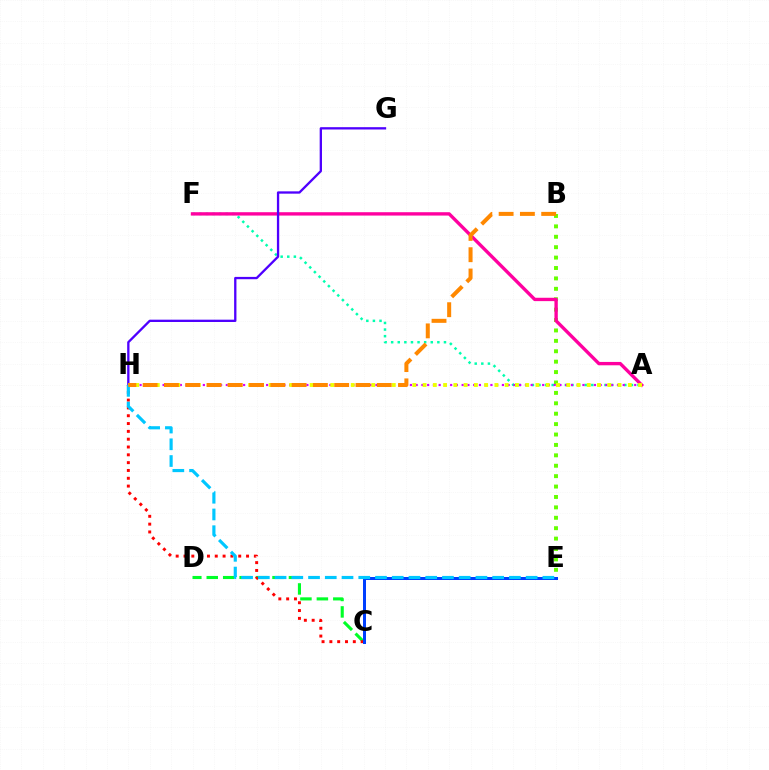{('C', 'D'): [{'color': '#00ff27', 'line_style': 'dashed', 'thickness': 2.23}], ('B', 'E'): [{'color': '#66ff00', 'line_style': 'dotted', 'thickness': 2.83}], ('A', 'F'): [{'color': '#00ffaf', 'line_style': 'dotted', 'thickness': 1.79}, {'color': '#ff00a0', 'line_style': 'solid', 'thickness': 2.42}], ('C', 'H'): [{'color': '#ff0000', 'line_style': 'dotted', 'thickness': 2.12}], ('A', 'H'): [{'color': '#d600ff', 'line_style': 'dotted', 'thickness': 1.56}, {'color': '#eeff00', 'line_style': 'dotted', 'thickness': 2.79}], ('C', 'E'): [{'color': '#003fff', 'line_style': 'solid', 'thickness': 2.16}], ('G', 'H'): [{'color': '#4f00ff', 'line_style': 'solid', 'thickness': 1.67}], ('E', 'H'): [{'color': '#00c7ff', 'line_style': 'dashed', 'thickness': 2.27}], ('B', 'H'): [{'color': '#ff8800', 'line_style': 'dashed', 'thickness': 2.89}]}